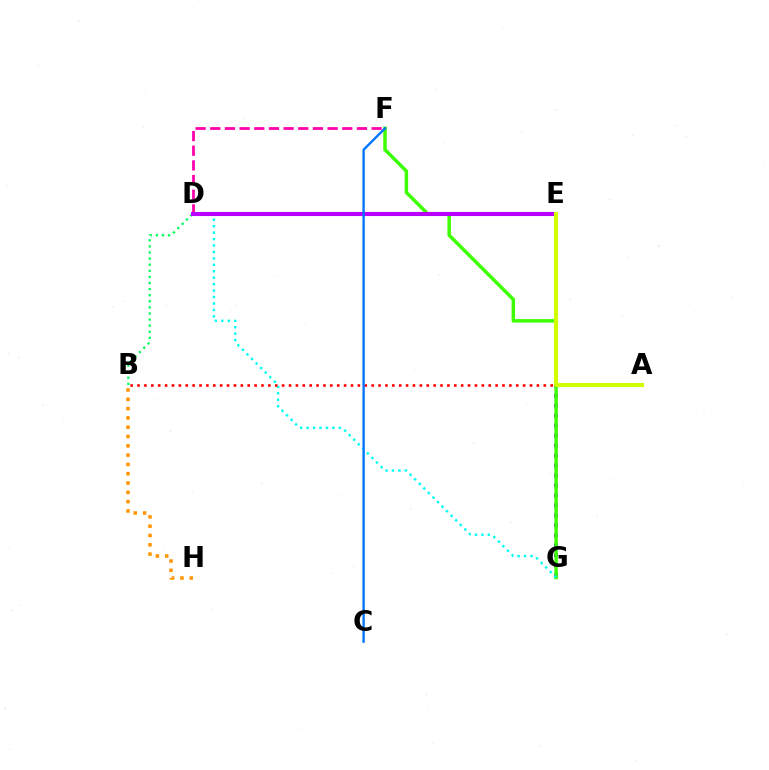{('E', 'G'): [{'color': '#2500ff', 'line_style': 'dotted', 'thickness': 2.71}], ('F', 'G'): [{'color': '#3dff00', 'line_style': 'solid', 'thickness': 2.51}], ('B', 'D'): [{'color': '#00ff5c', 'line_style': 'dotted', 'thickness': 1.66}], ('D', 'F'): [{'color': '#ff00ac', 'line_style': 'dashed', 'thickness': 1.99}], ('D', 'G'): [{'color': '#00fff6', 'line_style': 'dotted', 'thickness': 1.75}], ('A', 'B'): [{'color': '#ff0000', 'line_style': 'dotted', 'thickness': 1.87}], ('B', 'H'): [{'color': '#ff9400', 'line_style': 'dotted', 'thickness': 2.53}], ('D', 'E'): [{'color': '#b900ff', 'line_style': 'solid', 'thickness': 2.95}], ('A', 'E'): [{'color': '#d1ff00', 'line_style': 'solid', 'thickness': 2.94}], ('C', 'F'): [{'color': '#0074ff', 'line_style': 'solid', 'thickness': 1.69}]}